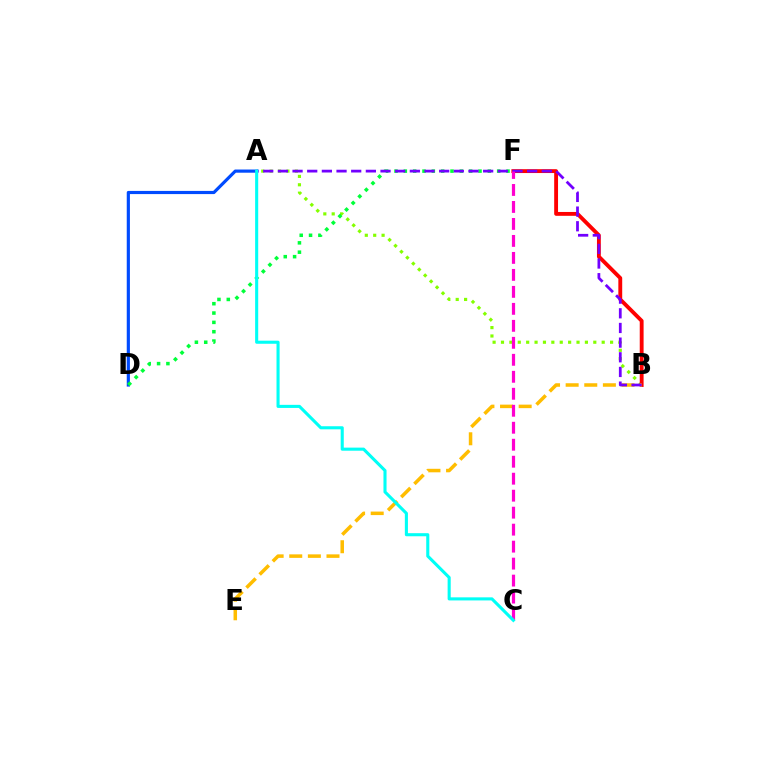{('A', 'B'): [{'color': '#84ff00', 'line_style': 'dotted', 'thickness': 2.28}, {'color': '#7200ff', 'line_style': 'dashed', 'thickness': 1.99}], ('A', 'D'): [{'color': '#004bff', 'line_style': 'solid', 'thickness': 2.29}], ('B', 'F'): [{'color': '#ff0000', 'line_style': 'solid', 'thickness': 2.78}], ('D', 'F'): [{'color': '#00ff39', 'line_style': 'dotted', 'thickness': 2.54}], ('B', 'E'): [{'color': '#ffbd00', 'line_style': 'dashed', 'thickness': 2.53}], ('C', 'F'): [{'color': '#ff00cf', 'line_style': 'dashed', 'thickness': 2.31}], ('A', 'C'): [{'color': '#00fff6', 'line_style': 'solid', 'thickness': 2.22}]}